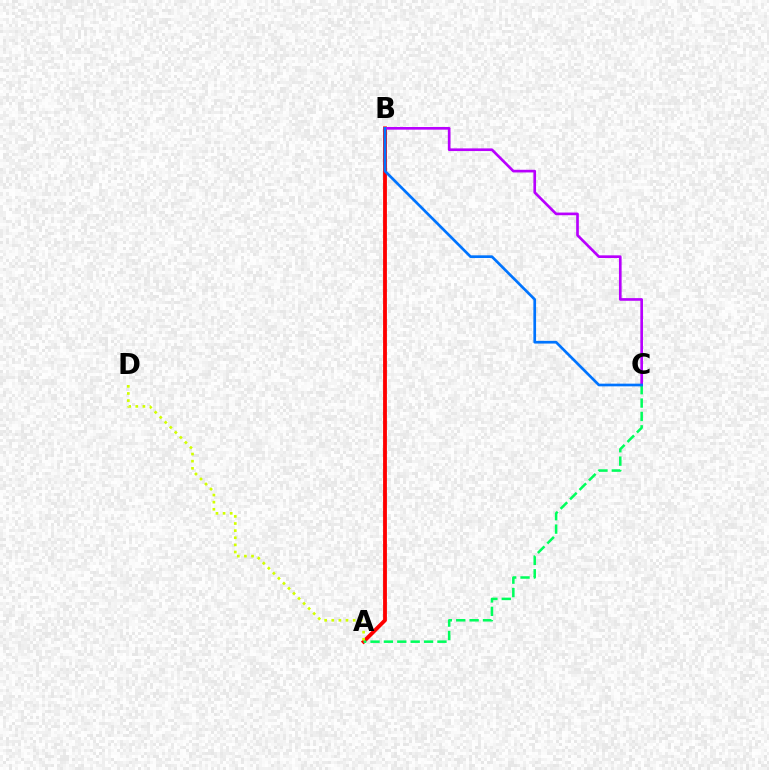{('A', 'B'): [{'color': '#ff0000', 'line_style': 'solid', 'thickness': 2.76}], ('B', 'C'): [{'color': '#b900ff', 'line_style': 'solid', 'thickness': 1.92}, {'color': '#0074ff', 'line_style': 'solid', 'thickness': 1.94}], ('A', 'C'): [{'color': '#00ff5c', 'line_style': 'dashed', 'thickness': 1.82}], ('A', 'D'): [{'color': '#d1ff00', 'line_style': 'dotted', 'thickness': 1.93}]}